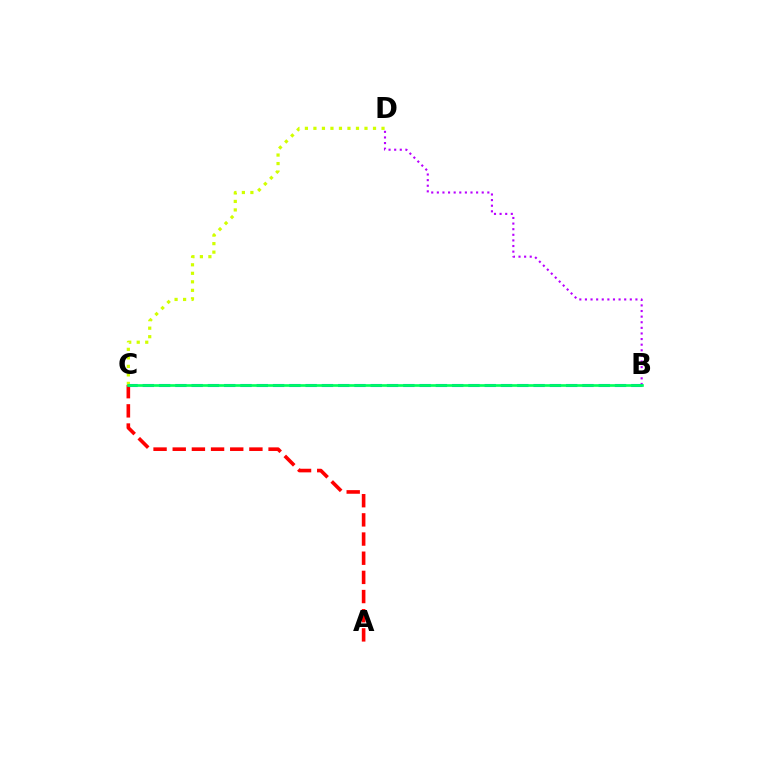{('B', 'D'): [{'color': '#b900ff', 'line_style': 'dotted', 'thickness': 1.52}], ('C', 'D'): [{'color': '#d1ff00', 'line_style': 'dotted', 'thickness': 2.31}], ('A', 'C'): [{'color': '#ff0000', 'line_style': 'dashed', 'thickness': 2.6}], ('B', 'C'): [{'color': '#0074ff', 'line_style': 'dashed', 'thickness': 2.21}, {'color': '#00ff5c', 'line_style': 'solid', 'thickness': 1.92}]}